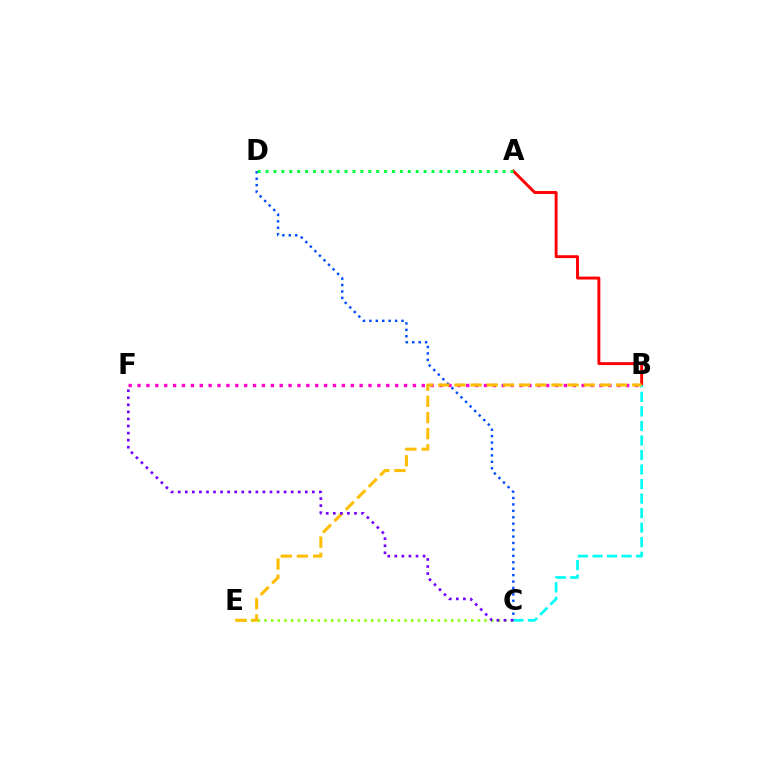{('C', 'E'): [{'color': '#84ff00', 'line_style': 'dotted', 'thickness': 1.81}], ('A', 'B'): [{'color': '#ff0000', 'line_style': 'solid', 'thickness': 2.1}], ('C', 'D'): [{'color': '#004bff', 'line_style': 'dotted', 'thickness': 1.75}], ('B', 'F'): [{'color': '#ff00cf', 'line_style': 'dotted', 'thickness': 2.41}], ('B', 'C'): [{'color': '#00fff6', 'line_style': 'dashed', 'thickness': 1.97}], ('B', 'E'): [{'color': '#ffbd00', 'line_style': 'dashed', 'thickness': 2.2}], ('C', 'F'): [{'color': '#7200ff', 'line_style': 'dotted', 'thickness': 1.92}], ('A', 'D'): [{'color': '#00ff39', 'line_style': 'dotted', 'thickness': 2.15}]}